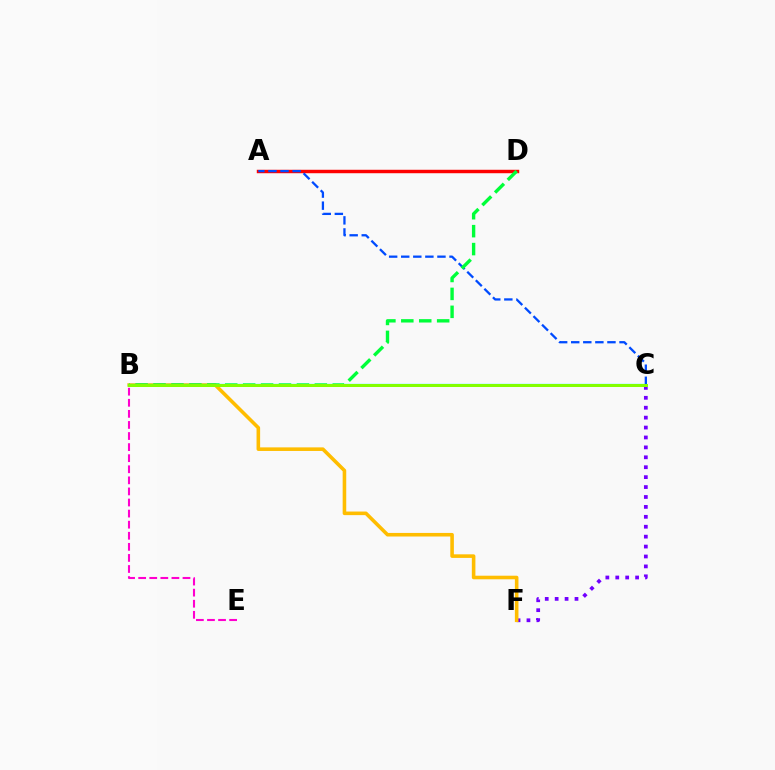{('A', 'D'): [{'color': '#ff0000', 'line_style': 'solid', 'thickness': 2.48}], ('C', 'F'): [{'color': '#7200ff', 'line_style': 'dotted', 'thickness': 2.69}], ('B', 'F'): [{'color': '#ffbd00', 'line_style': 'solid', 'thickness': 2.58}], ('B', 'E'): [{'color': '#ff00cf', 'line_style': 'dashed', 'thickness': 1.51}], ('B', 'C'): [{'color': '#00fff6', 'line_style': 'solid', 'thickness': 1.66}, {'color': '#84ff00', 'line_style': 'solid', 'thickness': 2.15}], ('A', 'C'): [{'color': '#004bff', 'line_style': 'dashed', 'thickness': 1.64}], ('B', 'D'): [{'color': '#00ff39', 'line_style': 'dashed', 'thickness': 2.44}]}